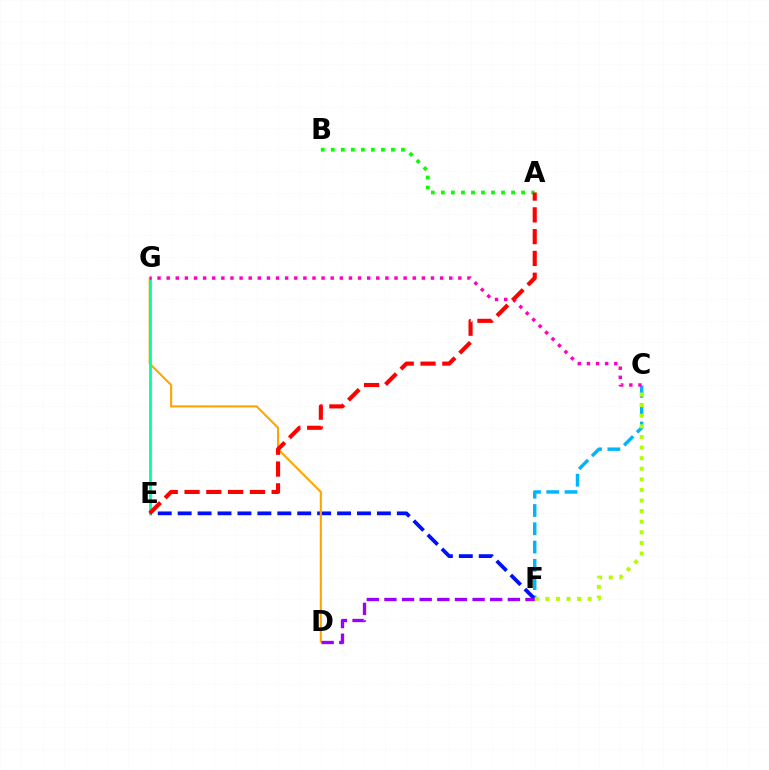{('C', 'F'): [{'color': '#00b5ff', 'line_style': 'dashed', 'thickness': 2.48}, {'color': '#b3ff00', 'line_style': 'dotted', 'thickness': 2.88}], ('E', 'F'): [{'color': '#0010ff', 'line_style': 'dashed', 'thickness': 2.71}], ('D', 'G'): [{'color': '#ffa500', 'line_style': 'solid', 'thickness': 1.52}], ('D', 'F'): [{'color': '#9b00ff', 'line_style': 'dashed', 'thickness': 2.39}], ('A', 'B'): [{'color': '#08ff00', 'line_style': 'dotted', 'thickness': 2.72}], ('E', 'G'): [{'color': '#00ff9d', 'line_style': 'solid', 'thickness': 1.99}], ('C', 'G'): [{'color': '#ff00bd', 'line_style': 'dotted', 'thickness': 2.48}], ('A', 'E'): [{'color': '#ff0000', 'line_style': 'dashed', 'thickness': 2.96}]}